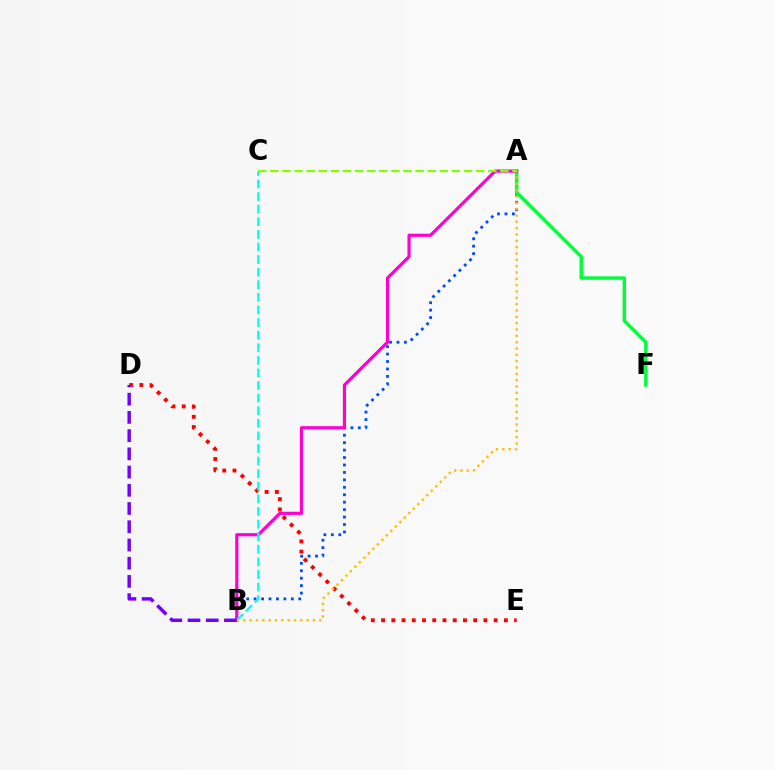{('A', 'B'): [{'color': '#004bff', 'line_style': 'dotted', 'thickness': 2.02}, {'color': '#ff00cf', 'line_style': 'solid', 'thickness': 2.29}, {'color': '#ffbd00', 'line_style': 'dotted', 'thickness': 1.72}], ('A', 'F'): [{'color': '#00ff39', 'line_style': 'solid', 'thickness': 2.47}], ('D', 'E'): [{'color': '#ff0000', 'line_style': 'dotted', 'thickness': 2.78}], ('B', 'C'): [{'color': '#00fff6', 'line_style': 'dashed', 'thickness': 1.71}], ('B', 'D'): [{'color': '#7200ff', 'line_style': 'dashed', 'thickness': 2.48}], ('A', 'C'): [{'color': '#84ff00', 'line_style': 'dashed', 'thickness': 1.64}]}